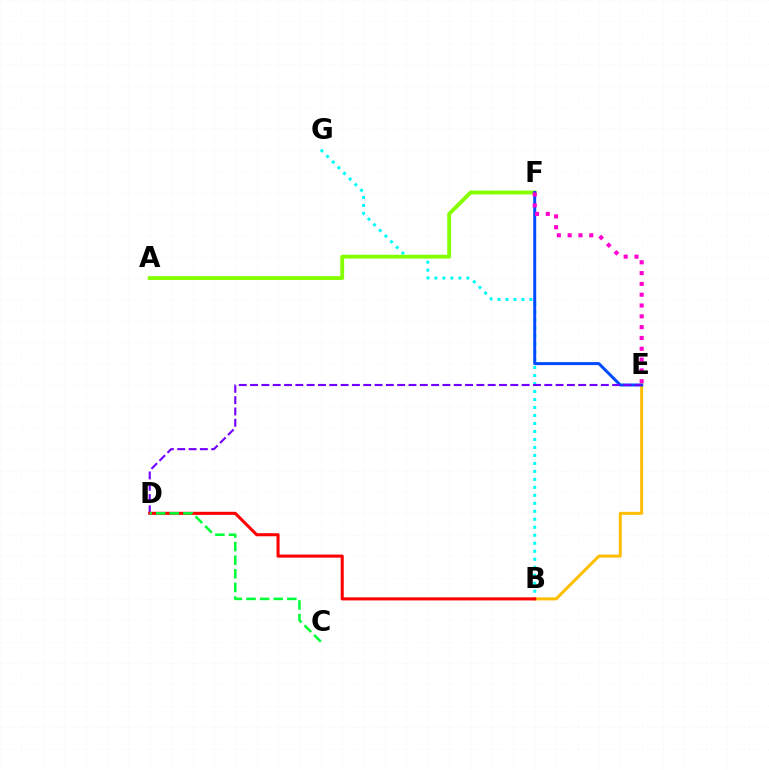{('B', 'G'): [{'color': '#00fff6', 'line_style': 'dotted', 'thickness': 2.17}], ('A', 'F'): [{'color': '#84ff00', 'line_style': 'solid', 'thickness': 2.77}], ('B', 'E'): [{'color': '#ffbd00', 'line_style': 'solid', 'thickness': 2.16}], ('E', 'F'): [{'color': '#004bff', 'line_style': 'solid', 'thickness': 2.15}, {'color': '#ff00cf', 'line_style': 'dotted', 'thickness': 2.94}], ('D', 'E'): [{'color': '#7200ff', 'line_style': 'dashed', 'thickness': 1.54}], ('B', 'D'): [{'color': '#ff0000', 'line_style': 'solid', 'thickness': 2.2}], ('C', 'D'): [{'color': '#00ff39', 'line_style': 'dashed', 'thickness': 1.85}]}